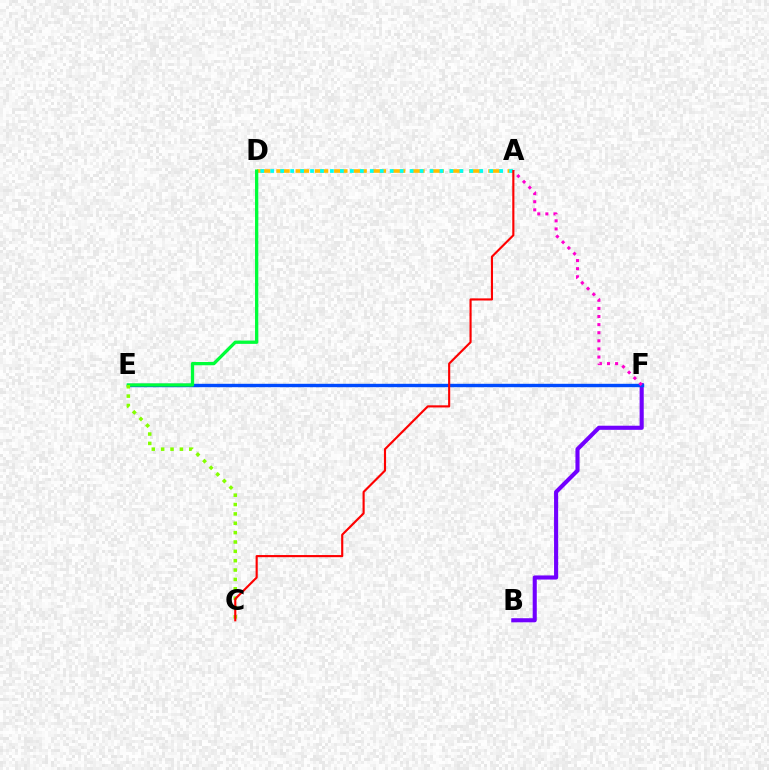{('A', 'D'): [{'color': '#ffbd00', 'line_style': 'dashed', 'thickness': 2.62}, {'color': '#00fff6', 'line_style': 'dotted', 'thickness': 2.7}], ('B', 'F'): [{'color': '#7200ff', 'line_style': 'solid', 'thickness': 2.96}], ('E', 'F'): [{'color': '#004bff', 'line_style': 'solid', 'thickness': 2.44}], ('A', 'F'): [{'color': '#ff00cf', 'line_style': 'dotted', 'thickness': 2.2}], ('D', 'E'): [{'color': '#00ff39', 'line_style': 'solid', 'thickness': 2.37}], ('C', 'E'): [{'color': '#84ff00', 'line_style': 'dotted', 'thickness': 2.54}], ('A', 'C'): [{'color': '#ff0000', 'line_style': 'solid', 'thickness': 1.54}]}